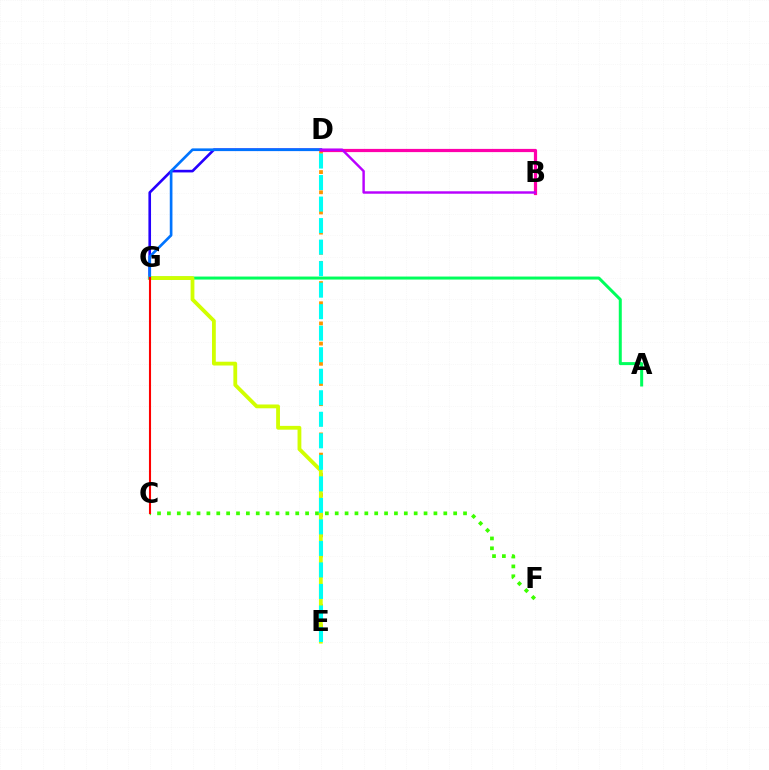{('D', 'G'): [{'color': '#2500ff', 'line_style': 'solid', 'thickness': 1.89}, {'color': '#0074ff', 'line_style': 'solid', 'thickness': 1.93}], ('D', 'E'): [{'color': '#ff9400', 'line_style': 'dotted', 'thickness': 2.74}, {'color': '#00fff6', 'line_style': 'dashed', 'thickness': 2.92}], ('A', 'G'): [{'color': '#00ff5c', 'line_style': 'solid', 'thickness': 2.16}], ('E', 'G'): [{'color': '#d1ff00', 'line_style': 'solid', 'thickness': 2.74}], ('B', 'D'): [{'color': '#ff00ac', 'line_style': 'solid', 'thickness': 2.31}, {'color': '#b900ff', 'line_style': 'solid', 'thickness': 1.76}], ('C', 'F'): [{'color': '#3dff00', 'line_style': 'dotted', 'thickness': 2.68}], ('C', 'G'): [{'color': '#ff0000', 'line_style': 'solid', 'thickness': 1.51}]}